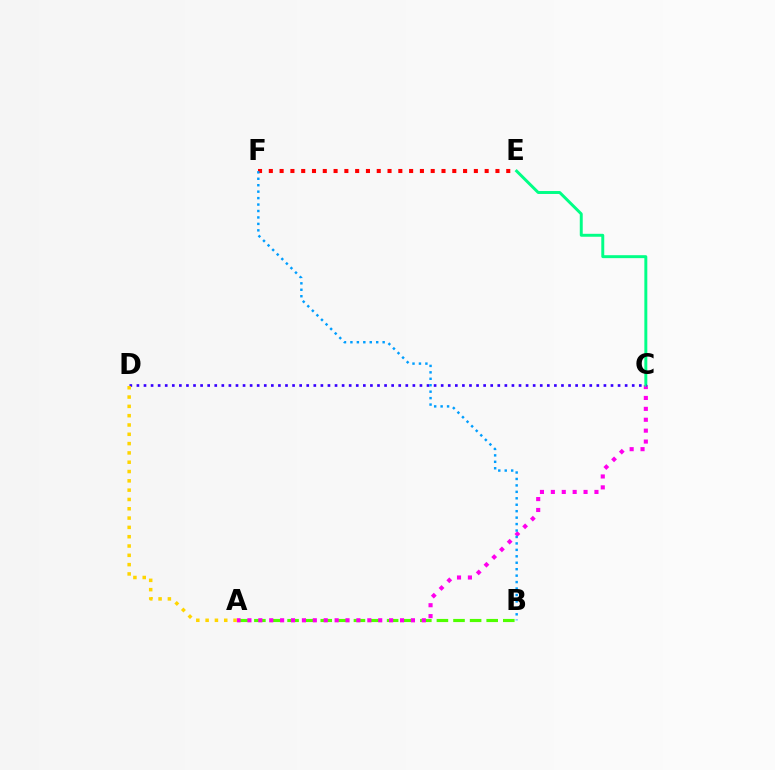{('A', 'B'): [{'color': '#4fff00', 'line_style': 'dashed', 'thickness': 2.25}], ('A', 'C'): [{'color': '#ff00ed', 'line_style': 'dotted', 'thickness': 2.96}], ('C', 'E'): [{'color': '#00ff86', 'line_style': 'solid', 'thickness': 2.12}], ('C', 'D'): [{'color': '#3700ff', 'line_style': 'dotted', 'thickness': 1.92}], ('E', 'F'): [{'color': '#ff0000', 'line_style': 'dotted', 'thickness': 2.93}], ('B', 'F'): [{'color': '#009eff', 'line_style': 'dotted', 'thickness': 1.75}], ('A', 'D'): [{'color': '#ffd500', 'line_style': 'dotted', 'thickness': 2.53}]}